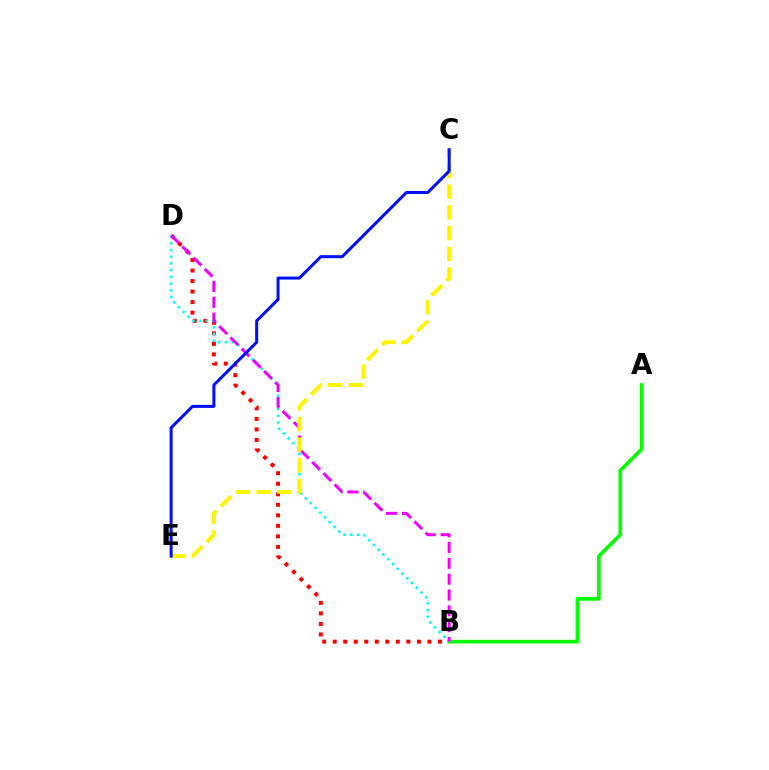{('B', 'D'): [{'color': '#ff0000', 'line_style': 'dotted', 'thickness': 2.86}, {'color': '#00fff6', 'line_style': 'dotted', 'thickness': 1.83}, {'color': '#ee00ff', 'line_style': 'dashed', 'thickness': 2.15}], ('A', 'B'): [{'color': '#08ff00', 'line_style': 'solid', 'thickness': 2.67}], ('C', 'E'): [{'color': '#fcf500', 'line_style': 'dashed', 'thickness': 2.82}, {'color': '#0010ff', 'line_style': 'solid', 'thickness': 2.18}]}